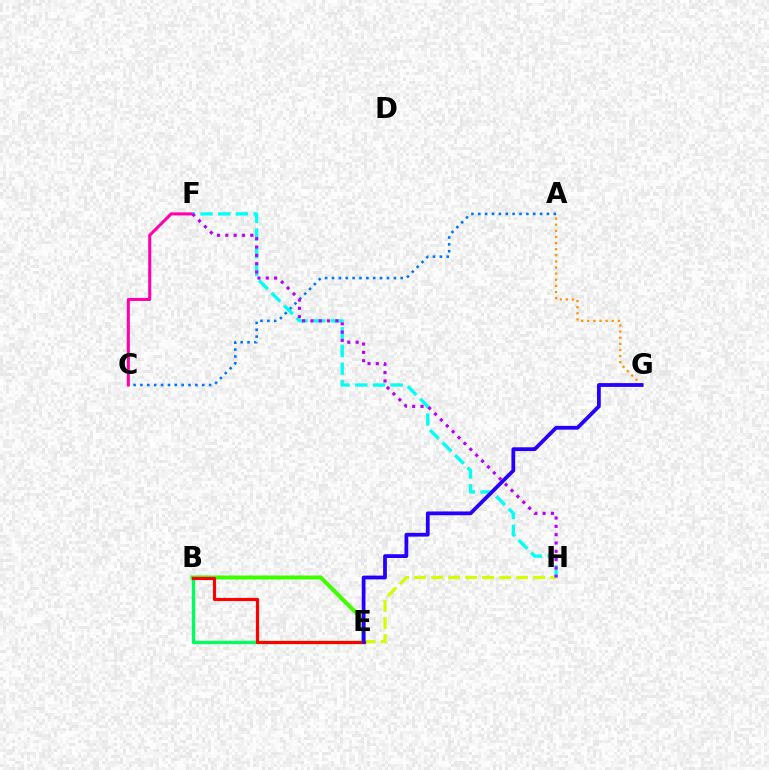{('A', 'C'): [{'color': '#0074ff', 'line_style': 'dotted', 'thickness': 1.87}], ('B', 'E'): [{'color': '#3dff00', 'line_style': 'solid', 'thickness': 2.88}, {'color': '#00ff5c', 'line_style': 'solid', 'thickness': 2.42}, {'color': '#ff0000', 'line_style': 'solid', 'thickness': 2.29}], ('E', 'H'): [{'color': '#d1ff00', 'line_style': 'dashed', 'thickness': 2.31}], ('C', 'F'): [{'color': '#ff00ac', 'line_style': 'solid', 'thickness': 2.19}], ('A', 'G'): [{'color': '#ff9400', 'line_style': 'dotted', 'thickness': 1.66}], ('F', 'H'): [{'color': '#00fff6', 'line_style': 'dashed', 'thickness': 2.4}, {'color': '#b900ff', 'line_style': 'dotted', 'thickness': 2.26}], ('E', 'G'): [{'color': '#2500ff', 'line_style': 'solid', 'thickness': 2.72}]}